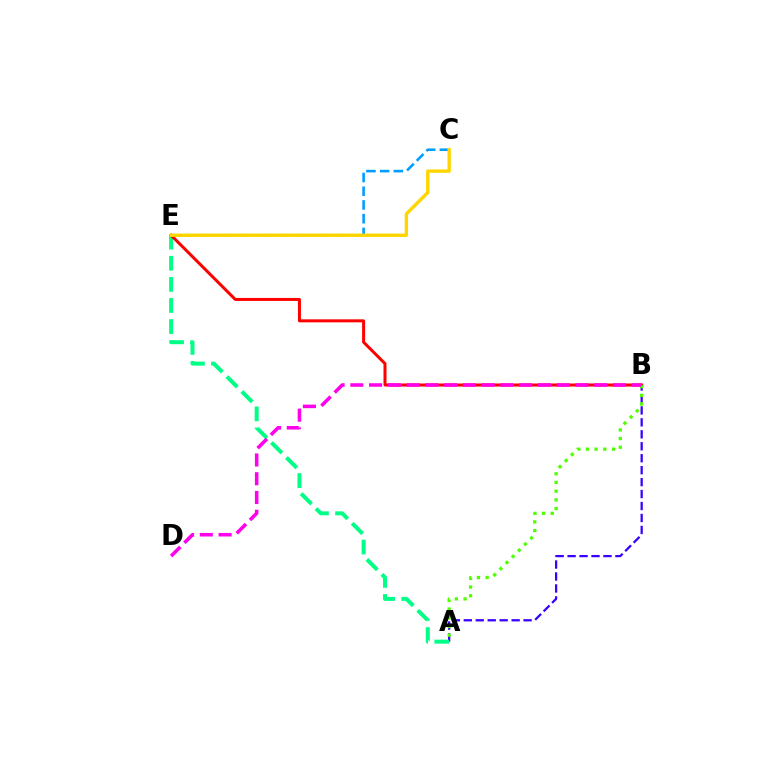{('A', 'B'): [{'color': '#3700ff', 'line_style': 'dashed', 'thickness': 1.62}, {'color': '#4fff00', 'line_style': 'dotted', 'thickness': 2.36}], ('C', 'E'): [{'color': '#009eff', 'line_style': 'dashed', 'thickness': 1.86}, {'color': '#ffd500', 'line_style': 'solid', 'thickness': 2.42}], ('A', 'E'): [{'color': '#00ff86', 'line_style': 'dashed', 'thickness': 2.87}], ('B', 'E'): [{'color': '#ff0000', 'line_style': 'solid', 'thickness': 2.17}], ('B', 'D'): [{'color': '#ff00ed', 'line_style': 'dashed', 'thickness': 2.55}]}